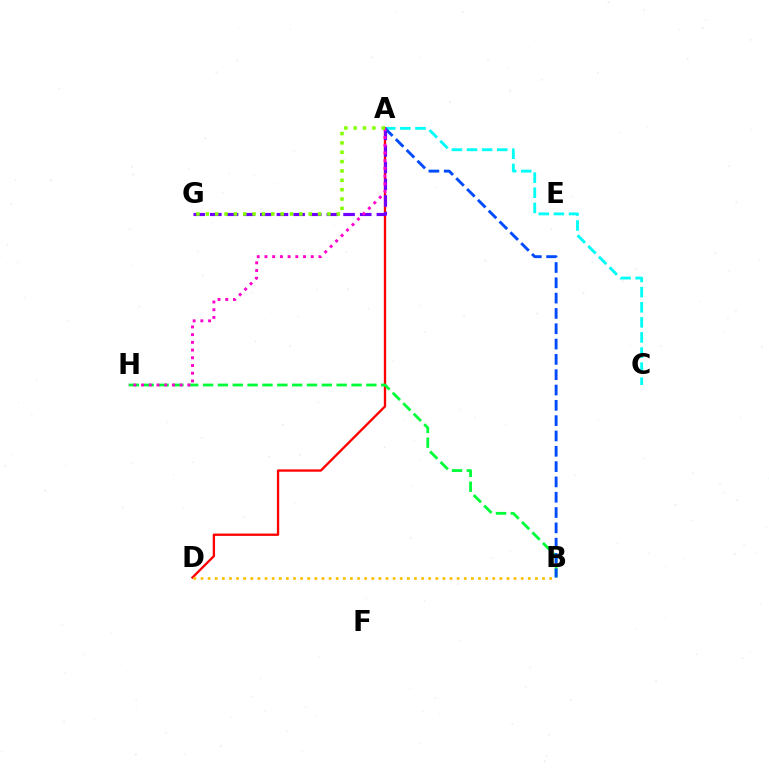{('A', 'C'): [{'color': '#00fff6', 'line_style': 'dashed', 'thickness': 2.05}], ('A', 'D'): [{'color': '#ff0000', 'line_style': 'solid', 'thickness': 1.67}], ('A', 'G'): [{'color': '#7200ff', 'line_style': 'dashed', 'thickness': 2.26}, {'color': '#84ff00', 'line_style': 'dotted', 'thickness': 2.54}], ('B', 'H'): [{'color': '#00ff39', 'line_style': 'dashed', 'thickness': 2.02}], ('A', 'B'): [{'color': '#004bff', 'line_style': 'dashed', 'thickness': 2.08}], ('A', 'H'): [{'color': '#ff00cf', 'line_style': 'dotted', 'thickness': 2.1}], ('B', 'D'): [{'color': '#ffbd00', 'line_style': 'dotted', 'thickness': 1.93}]}